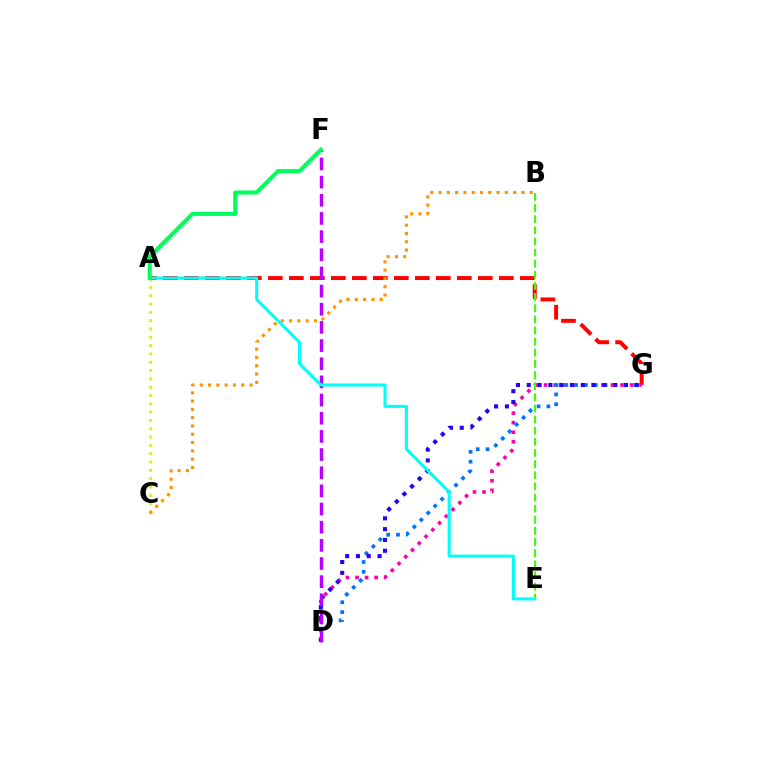{('A', 'C'): [{'color': '#d1ff00', 'line_style': 'dotted', 'thickness': 2.26}], ('A', 'G'): [{'color': '#ff0000', 'line_style': 'dashed', 'thickness': 2.85}], ('D', 'G'): [{'color': '#ff00ac', 'line_style': 'dotted', 'thickness': 2.6}, {'color': '#0074ff', 'line_style': 'dotted', 'thickness': 2.67}, {'color': '#2500ff', 'line_style': 'dotted', 'thickness': 2.94}], ('B', 'E'): [{'color': '#3dff00', 'line_style': 'dashed', 'thickness': 1.51}], ('D', 'F'): [{'color': '#b900ff', 'line_style': 'dashed', 'thickness': 2.47}], ('B', 'C'): [{'color': '#ff9400', 'line_style': 'dotted', 'thickness': 2.25}], ('A', 'E'): [{'color': '#00fff6', 'line_style': 'solid', 'thickness': 2.2}], ('A', 'F'): [{'color': '#00ff5c', 'line_style': 'solid', 'thickness': 2.94}]}